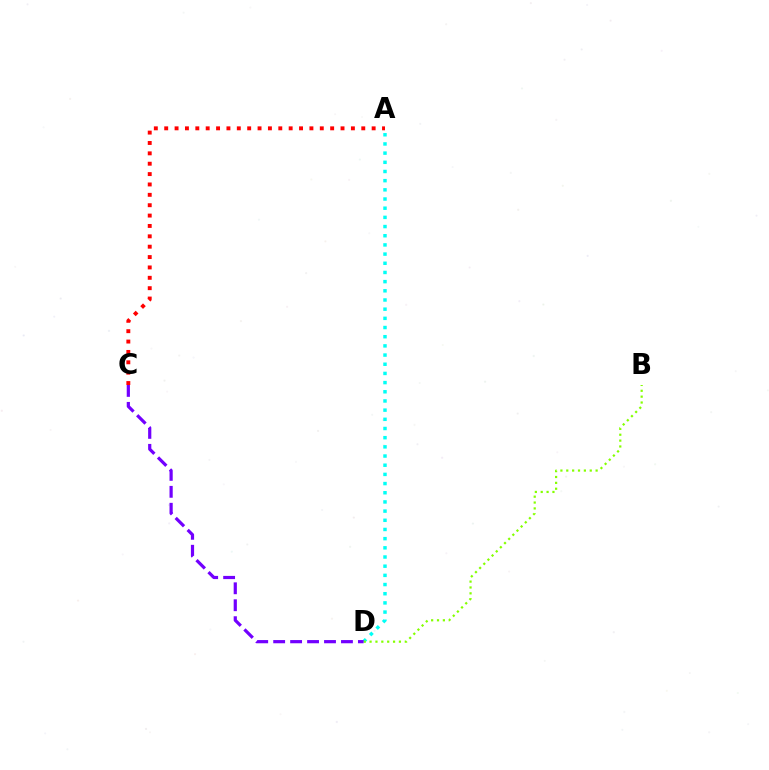{('A', 'D'): [{'color': '#00fff6', 'line_style': 'dotted', 'thickness': 2.49}], ('B', 'D'): [{'color': '#84ff00', 'line_style': 'dotted', 'thickness': 1.59}], ('A', 'C'): [{'color': '#ff0000', 'line_style': 'dotted', 'thickness': 2.82}], ('C', 'D'): [{'color': '#7200ff', 'line_style': 'dashed', 'thickness': 2.3}]}